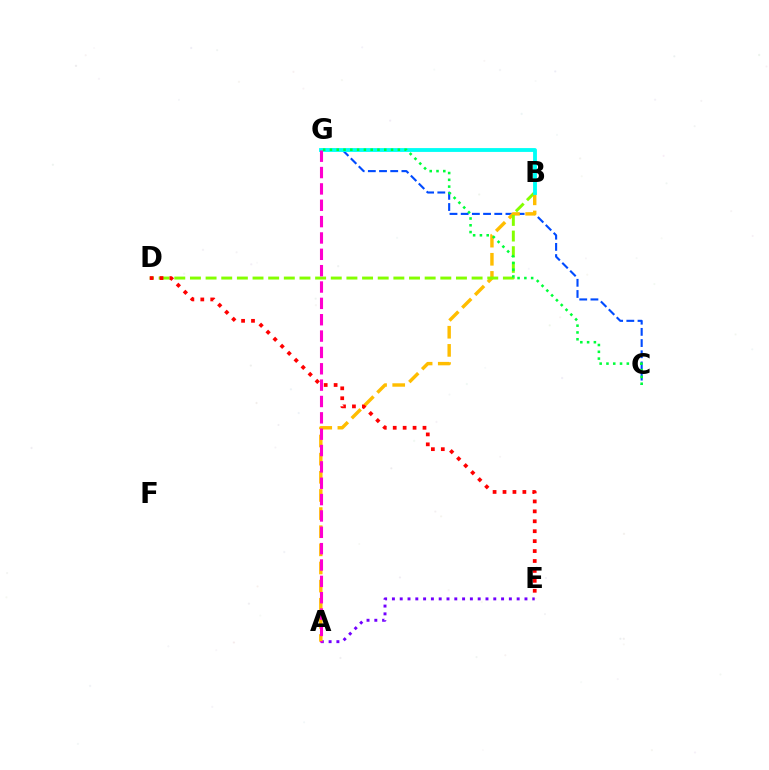{('A', 'E'): [{'color': '#7200ff', 'line_style': 'dotted', 'thickness': 2.12}], ('C', 'G'): [{'color': '#004bff', 'line_style': 'dashed', 'thickness': 1.52}, {'color': '#00ff39', 'line_style': 'dotted', 'thickness': 1.84}], ('A', 'B'): [{'color': '#ffbd00', 'line_style': 'dashed', 'thickness': 2.46}], ('B', 'D'): [{'color': '#84ff00', 'line_style': 'dashed', 'thickness': 2.13}], ('B', 'G'): [{'color': '#00fff6', 'line_style': 'solid', 'thickness': 2.76}], ('A', 'G'): [{'color': '#ff00cf', 'line_style': 'dashed', 'thickness': 2.22}], ('D', 'E'): [{'color': '#ff0000', 'line_style': 'dotted', 'thickness': 2.7}]}